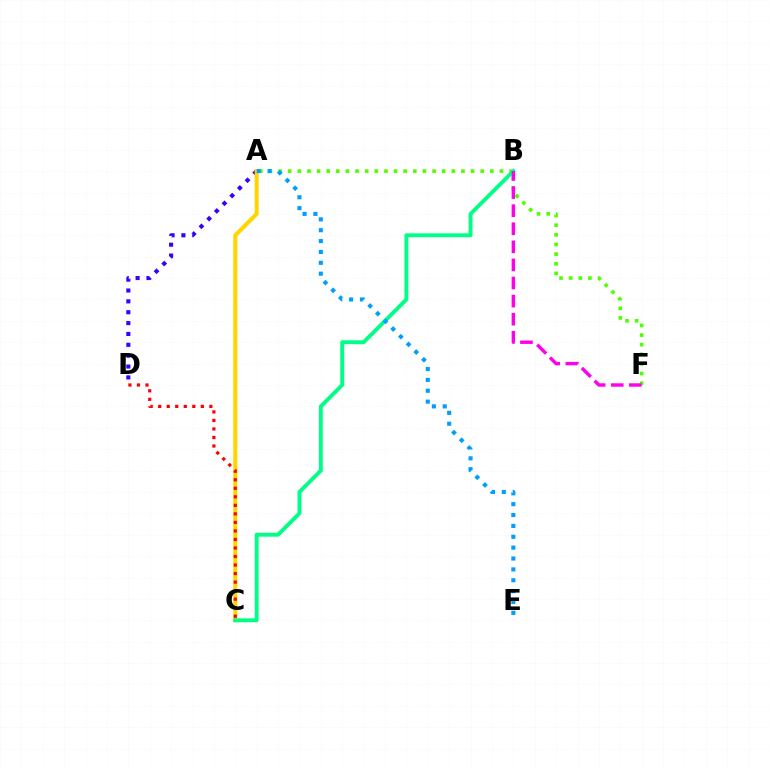{('A', 'D'): [{'color': '#3700ff', 'line_style': 'dotted', 'thickness': 2.95}], ('A', 'F'): [{'color': '#4fff00', 'line_style': 'dotted', 'thickness': 2.61}], ('A', 'C'): [{'color': '#ffd500', 'line_style': 'solid', 'thickness': 2.89}], ('B', 'C'): [{'color': '#00ff86', 'line_style': 'solid', 'thickness': 2.81}], ('C', 'D'): [{'color': '#ff0000', 'line_style': 'dotted', 'thickness': 2.32}], ('A', 'E'): [{'color': '#009eff', 'line_style': 'dotted', 'thickness': 2.95}], ('B', 'F'): [{'color': '#ff00ed', 'line_style': 'dashed', 'thickness': 2.46}]}